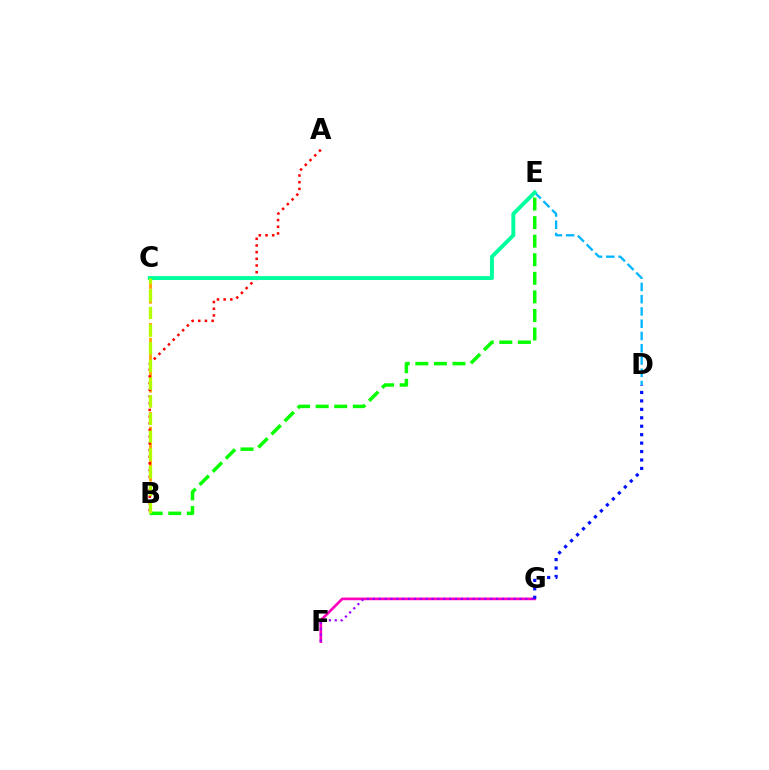{('B', 'C'): [{'color': '#ffa500', 'line_style': 'dashed', 'thickness': 2.01}, {'color': '#b3ff00', 'line_style': 'dashed', 'thickness': 2.4}], ('A', 'B'): [{'color': '#ff0000', 'line_style': 'dotted', 'thickness': 1.81}], ('F', 'G'): [{'color': '#ff00bd', 'line_style': 'solid', 'thickness': 1.93}, {'color': '#9b00ff', 'line_style': 'dotted', 'thickness': 1.59}], ('D', 'E'): [{'color': '#00b5ff', 'line_style': 'dashed', 'thickness': 1.67}], ('D', 'G'): [{'color': '#0010ff', 'line_style': 'dotted', 'thickness': 2.29}], ('C', 'E'): [{'color': '#00ff9d', 'line_style': 'solid', 'thickness': 2.83}], ('B', 'E'): [{'color': '#08ff00', 'line_style': 'dashed', 'thickness': 2.52}]}